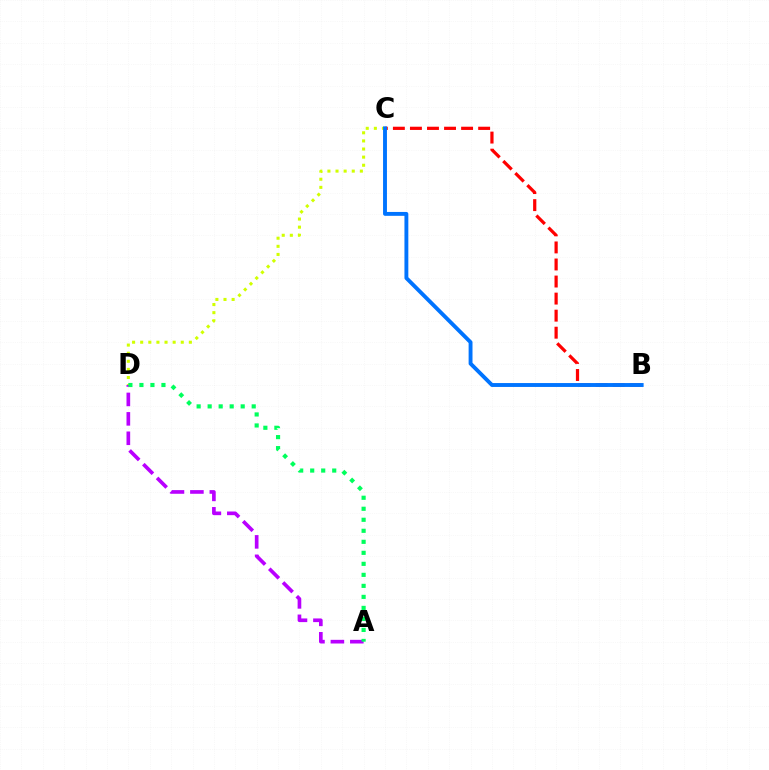{('A', 'D'): [{'color': '#b900ff', 'line_style': 'dashed', 'thickness': 2.64}, {'color': '#00ff5c', 'line_style': 'dotted', 'thickness': 2.99}], ('C', 'D'): [{'color': '#d1ff00', 'line_style': 'dotted', 'thickness': 2.2}], ('B', 'C'): [{'color': '#ff0000', 'line_style': 'dashed', 'thickness': 2.32}, {'color': '#0074ff', 'line_style': 'solid', 'thickness': 2.8}]}